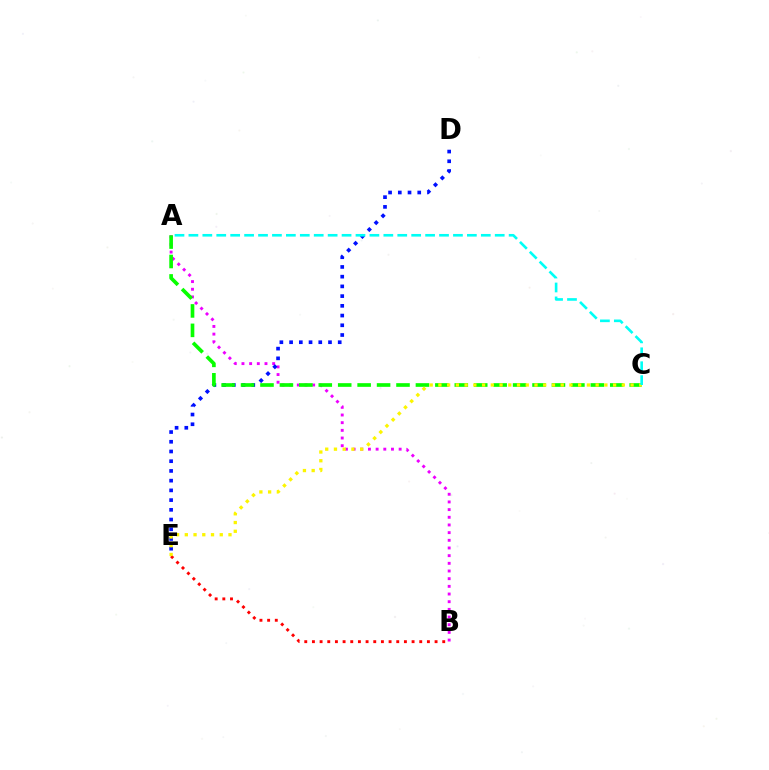{('B', 'E'): [{'color': '#ff0000', 'line_style': 'dotted', 'thickness': 2.08}], ('A', 'B'): [{'color': '#ee00ff', 'line_style': 'dotted', 'thickness': 2.08}], ('D', 'E'): [{'color': '#0010ff', 'line_style': 'dotted', 'thickness': 2.64}], ('A', 'C'): [{'color': '#08ff00', 'line_style': 'dashed', 'thickness': 2.64}, {'color': '#00fff6', 'line_style': 'dashed', 'thickness': 1.89}], ('C', 'E'): [{'color': '#fcf500', 'line_style': 'dotted', 'thickness': 2.37}]}